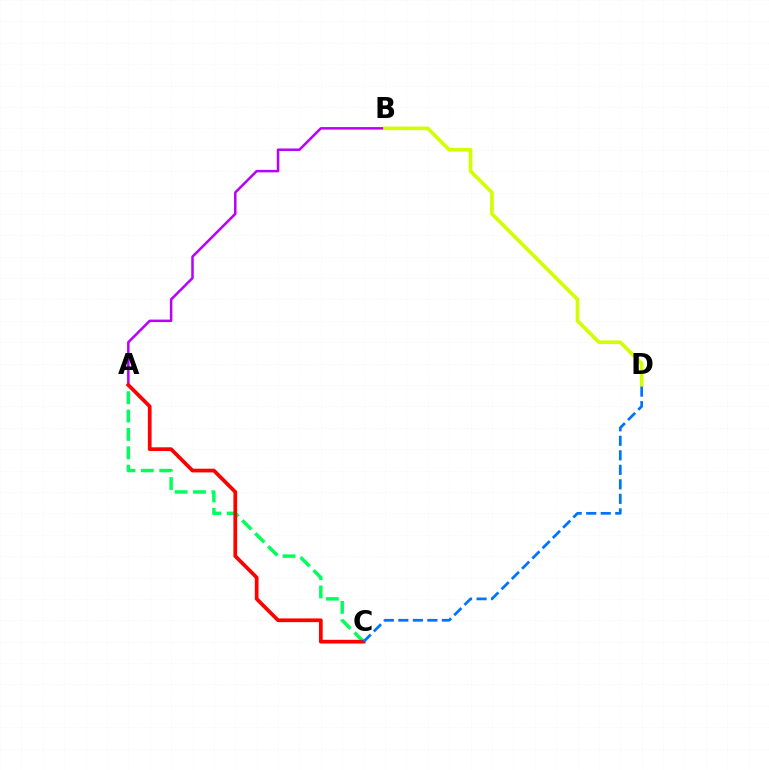{('A', 'C'): [{'color': '#00ff5c', 'line_style': 'dashed', 'thickness': 2.5}, {'color': '#ff0000', 'line_style': 'solid', 'thickness': 2.68}], ('A', 'B'): [{'color': '#b900ff', 'line_style': 'solid', 'thickness': 1.81}], ('B', 'D'): [{'color': '#d1ff00', 'line_style': 'solid', 'thickness': 2.62}], ('C', 'D'): [{'color': '#0074ff', 'line_style': 'dashed', 'thickness': 1.97}]}